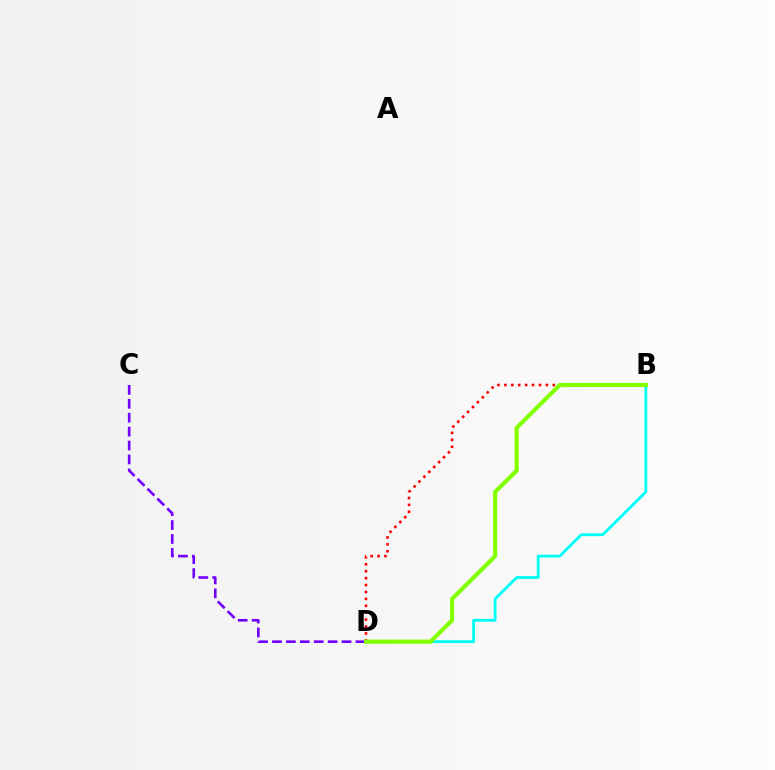{('C', 'D'): [{'color': '#7200ff', 'line_style': 'dashed', 'thickness': 1.89}], ('B', 'D'): [{'color': '#00fff6', 'line_style': 'solid', 'thickness': 2.04}, {'color': '#ff0000', 'line_style': 'dotted', 'thickness': 1.88}, {'color': '#84ff00', 'line_style': 'solid', 'thickness': 2.98}]}